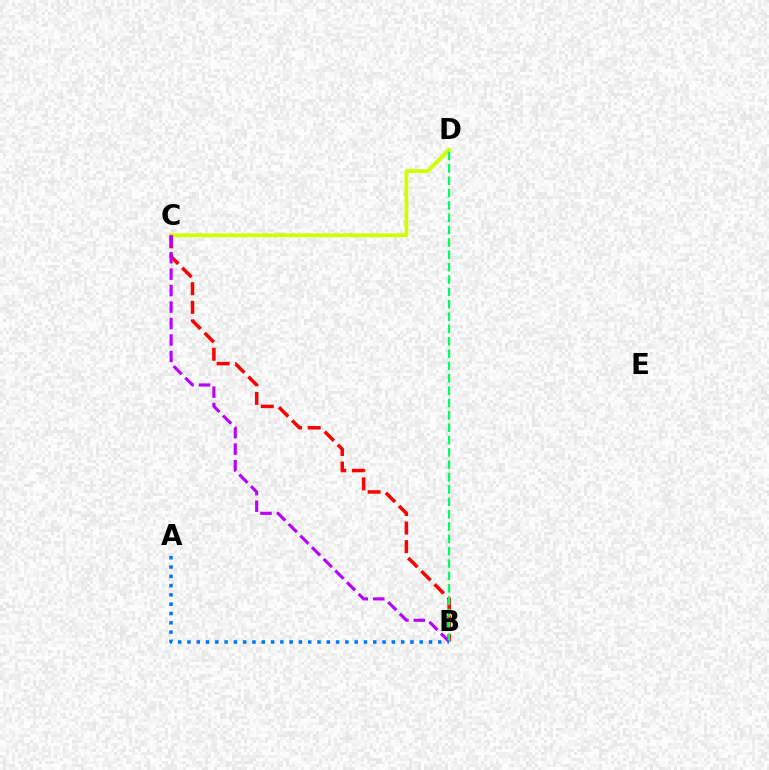{('C', 'D'): [{'color': '#d1ff00', 'line_style': 'solid', 'thickness': 2.74}], ('B', 'C'): [{'color': '#ff0000', 'line_style': 'dashed', 'thickness': 2.53}, {'color': '#b900ff', 'line_style': 'dashed', 'thickness': 2.24}], ('B', 'D'): [{'color': '#00ff5c', 'line_style': 'dashed', 'thickness': 1.68}], ('A', 'B'): [{'color': '#0074ff', 'line_style': 'dotted', 'thickness': 2.52}]}